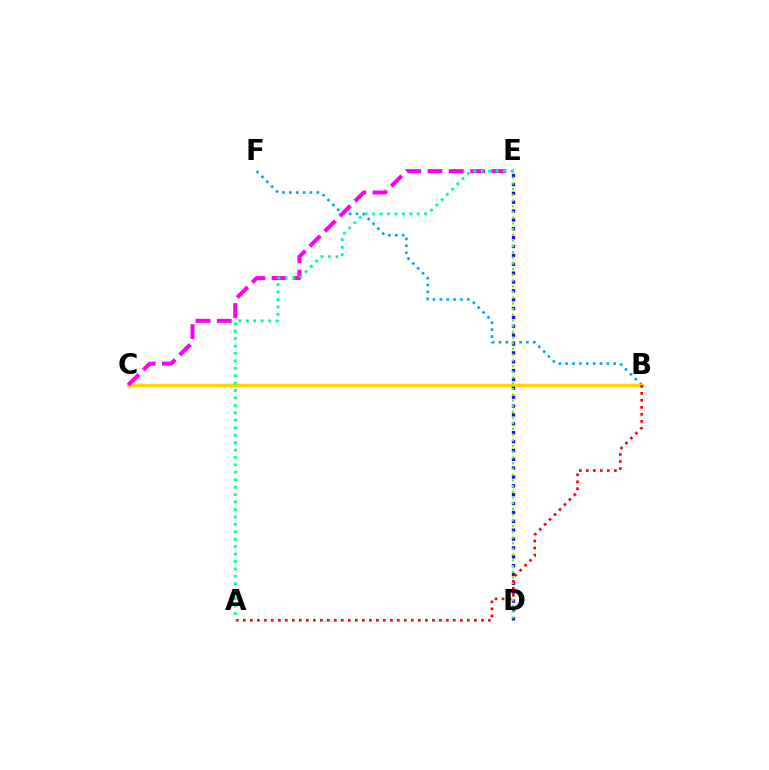{('B', 'F'): [{'color': '#009eff', 'line_style': 'dotted', 'thickness': 1.87}], ('B', 'C'): [{'color': '#ffd500', 'line_style': 'solid', 'thickness': 2.5}], ('C', 'E'): [{'color': '#ff00ed', 'line_style': 'dashed', 'thickness': 2.89}], ('D', 'E'): [{'color': '#3700ff', 'line_style': 'dotted', 'thickness': 2.41}, {'color': '#4fff00', 'line_style': 'dotted', 'thickness': 1.55}], ('A', 'B'): [{'color': '#ff0000', 'line_style': 'dotted', 'thickness': 1.9}], ('A', 'E'): [{'color': '#00ff86', 'line_style': 'dotted', 'thickness': 2.02}]}